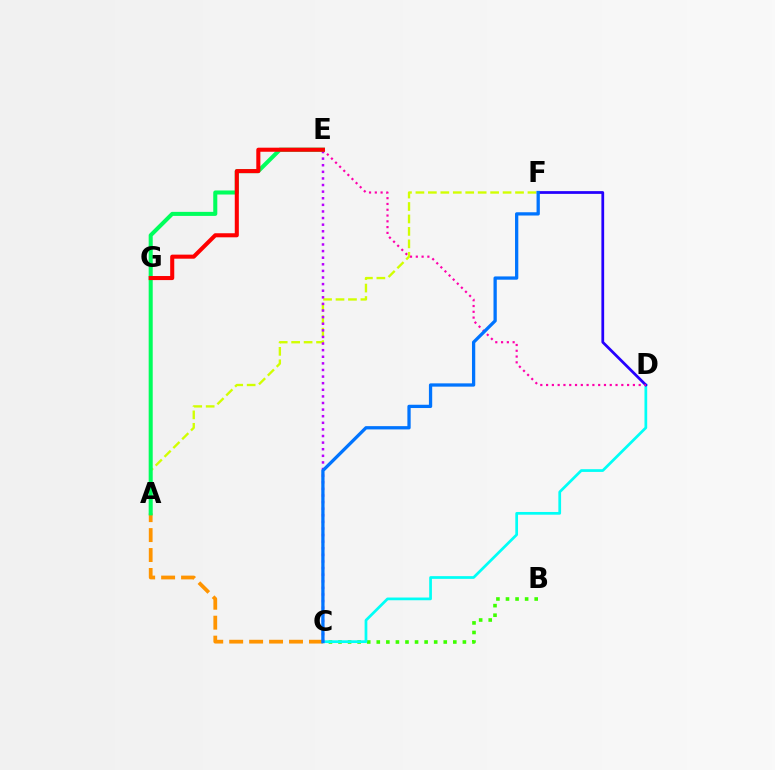{('B', 'C'): [{'color': '#3dff00', 'line_style': 'dotted', 'thickness': 2.6}], ('C', 'D'): [{'color': '#00fff6', 'line_style': 'solid', 'thickness': 1.96}], ('D', 'F'): [{'color': '#2500ff', 'line_style': 'solid', 'thickness': 1.98}], ('A', 'F'): [{'color': '#d1ff00', 'line_style': 'dashed', 'thickness': 1.69}], ('C', 'E'): [{'color': '#b900ff', 'line_style': 'dotted', 'thickness': 1.79}], ('A', 'C'): [{'color': '#ff9400', 'line_style': 'dashed', 'thickness': 2.71}], ('A', 'E'): [{'color': '#00ff5c', 'line_style': 'solid', 'thickness': 2.91}], ('D', 'E'): [{'color': '#ff00ac', 'line_style': 'dotted', 'thickness': 1.57}], ('E', 'G'): [{'color': '#ff0000', 'line_style': 'solid', 'thickness': 2.93}], ('C', 'F'): [{'color': '#0074ff', 'line_style': 'solid', 'thickness': 2.36}]}